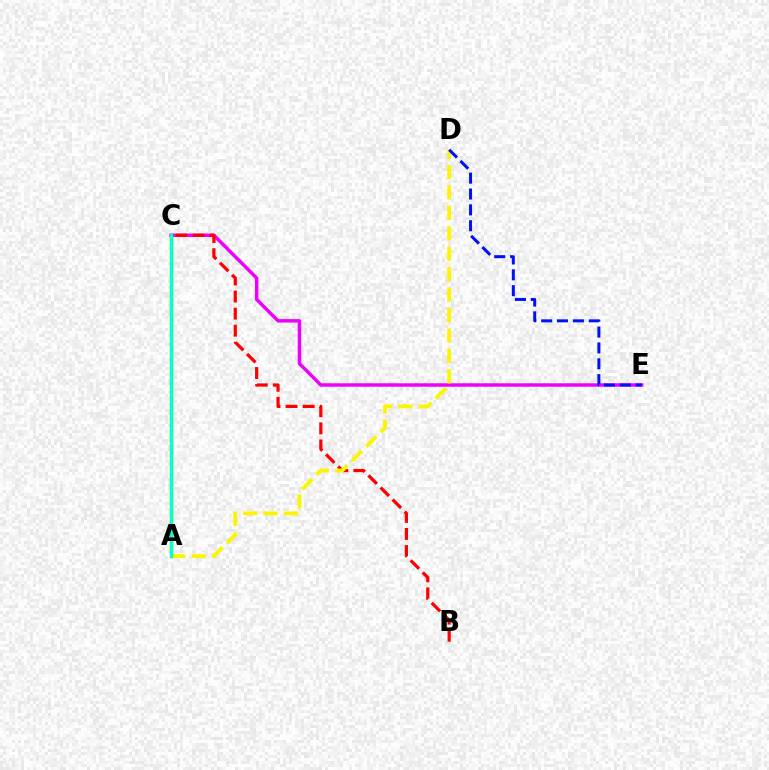{('C', 'E'): [{'color': '#ee00ff', 'line_style': 'solid', 'thickness': 2.49}], ('B', 'C'): [{'color': '#ff0000', 'line_style': 'dashed', 'thickness': 2.32}], ('A', 'D'): [{'color': '#fcf500', 'line_style': 'dashed', 'thickness': 2.77}], ('D', 'E'): [{'color': '#0010ff', 'line_style': 'dashed', 'thickness': 2.16}], ('A', 'C'): [{'color': '#08ff00', 'line_style': 'solid', 'thickness': 2.43}, {'color': '#00fff6', 'line_style': 'solid', 'thickness': 1.86}]}